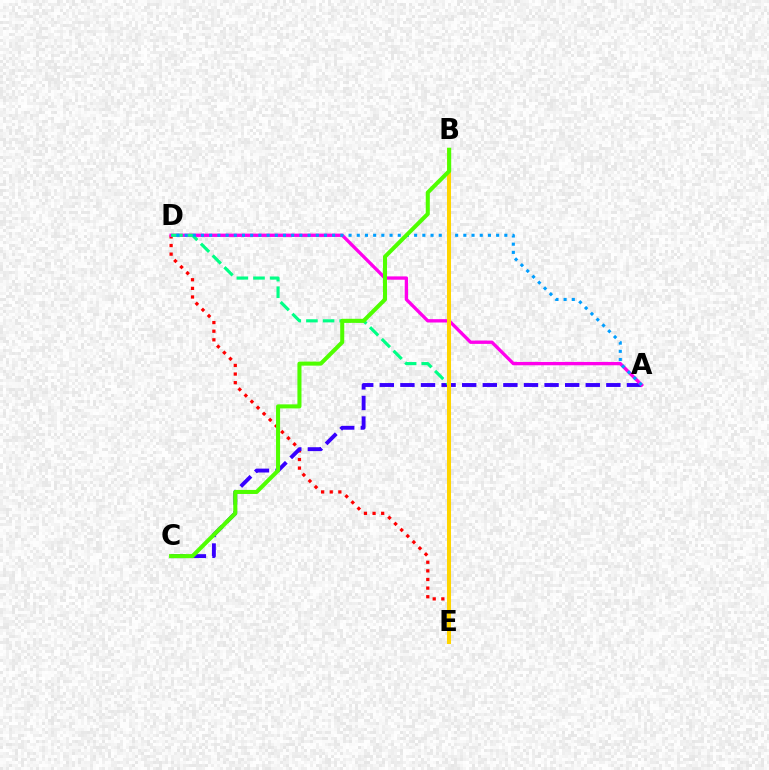{('D', 'E'): [{'color': '#ff0000', 'line_style': 'dotted', 'thickness': 2.34}, {'color': '#00ff86', 'line_style': 'dashed', 'thickness': 2.26}], ('A', 'C'): [{'color': '#3700ff', 'line_style': 'dashed', 'thickness': 2.8}], ('A', 'D'): [{'color': '#ff00ed', 'line_style': 'solid', 'thickness': 2.4}, {'color': '#009eff', 'line_style': 'dotted', 'thickness': 2.23}], ('B', 'E'): [{'color': '#ffd500', 'line_style': 'solid', 'thickness': 2.9}], ('B', 'C'): [{'color': '#4fff00', 'line_style': 'solid', 'thickness': 2.92}]}